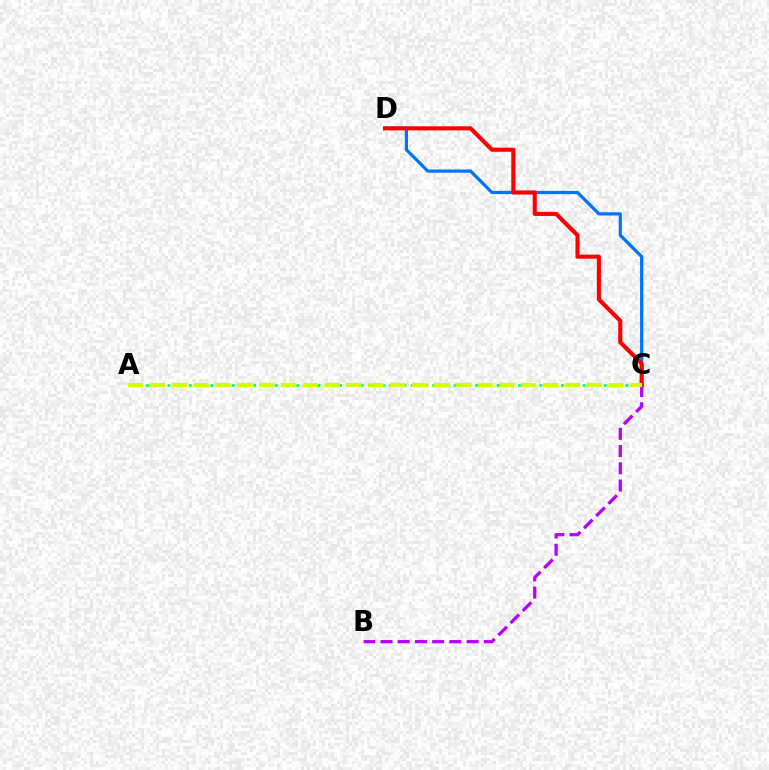{('A', 'C'): [{'color': '#00ff5c', 'line_style': 'dotted', 'thickness': 1.94}, {'color': '#d1ff00', 'line_style': 'dashed', 'thickness': 2.97}], ('B', 'C'): [{'color': '#b900ff', 'line_style': 'dashed', 'thickness': 2.34}], ('C', 'D'): [{'color': '#0074ff', 'line_style': 'solid', 'thickness': 2.31}, {'color': '#ff0000', 'line_style': 'solid', 'thickness': 2.95}]}